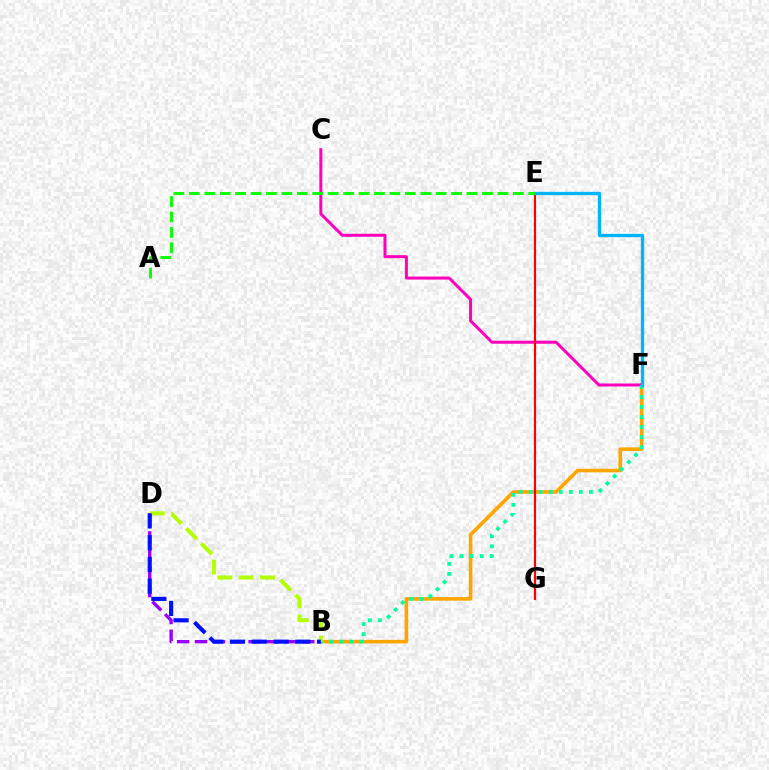{('B', 'F'): [{'color': '#ffa500', 'line_style': 'solid', 'thickness': 2.59}, {'color': '#00ff9d', 'line_style': 'dotted', 'thickness': 2.73}], ('B', 'D'): [{'color': '#9b00ff', 'line_style': 'dashed', 'thickness': 2.43}, {'color': '#b3ff00', 'line_style': 'dashed', 'thickness': 2.9}, {'color': '#0010ff', 'line_style': 'dashed', 'thickness': 2.96}], ('C', 'F'): [{'color': '#ff00bd', 'line_style': 'solid', 'thickness': 2.16}], ('E', 'G'): [{'color': '#ff0000', 'line_style': 'solid', 'thickness': 1.55}], ('E', 'F'): [{'color': '#00b5ff', 'line_style': 'solid', 'thickness': 2.38}], ('A', 'E'): [{'color': '#08ff00', 'line_style': 'dashed', 'thickness': 2.1}]}